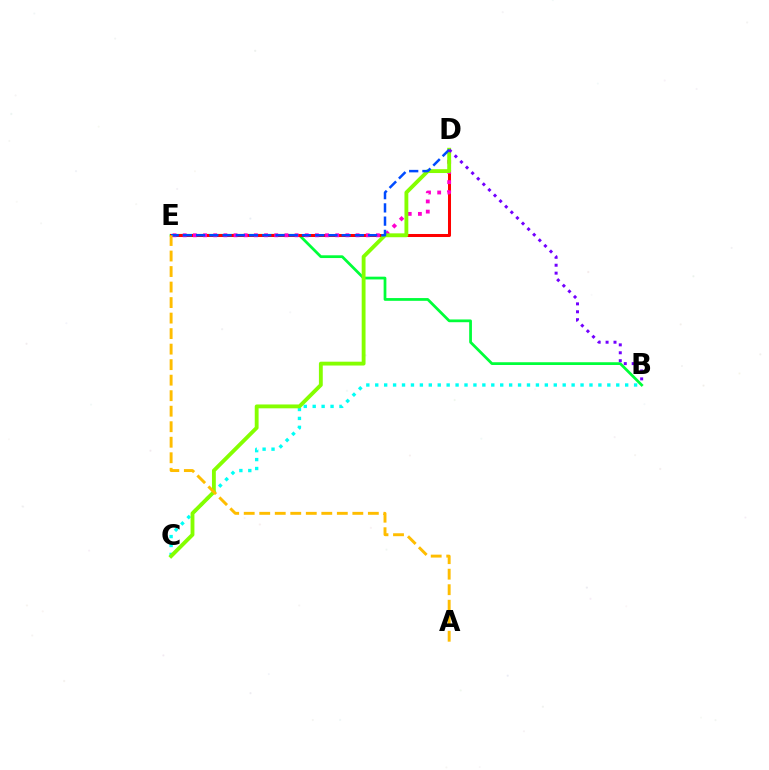{('B', 'E'): [{'color': '#00ff39', 'line_style': 'solid', 'thickness': 1.98}], ('D', 'E'): [{'color': '#ff0000', 'line_style': 'solid', 'thickness': 2.18}, {'color': '#ff00cf', 'line_style': 'dotted', 'thickness': 2.76}, {'color': '#004bff', 'line_style': 'dashed', 'thickness': 1.8}], ('B', 'C'): [{'color': '#00fff6', 'line_style': 'dotted', 'thickness': 2.43}], ('C', 'D'): [{'color': '#84ff00', 'line_style': 'solid', 'thickness': 2.77}], ('B', 'D'): [{'color': '#7200ff', 'line_style': 'dotted', 'thickness': 2.15}], ('A', 'E'): [{'color': '#ffbd00', 'line_style': 'dashed', 'thickness': 2.11}]}